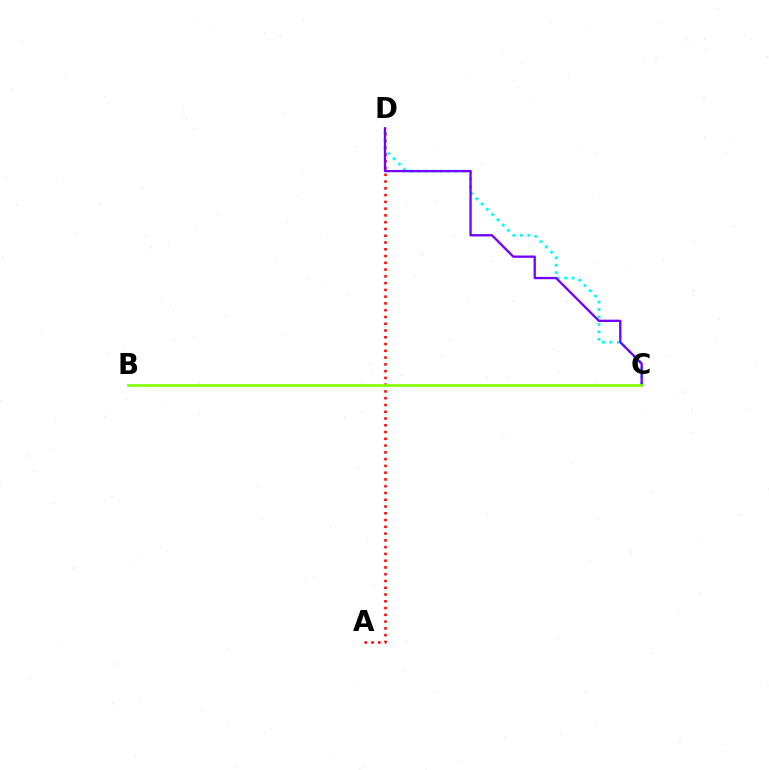{('A', 'D'): [{'color': '#ff0000', 'line_style': 'dotted', 'thickness': 1.84}], ('C', 'D'): [{'color': '#00fff6', 'line_style': 'dotted', 'thickness': 2.03}, {'color': '#7200ff', 'line_style': 'solid', 'thickness': 1.66}], ('B', 'C'): [{'color': '#84ff00', 'line_style': 'solid', 'thickness': 1.93}]}